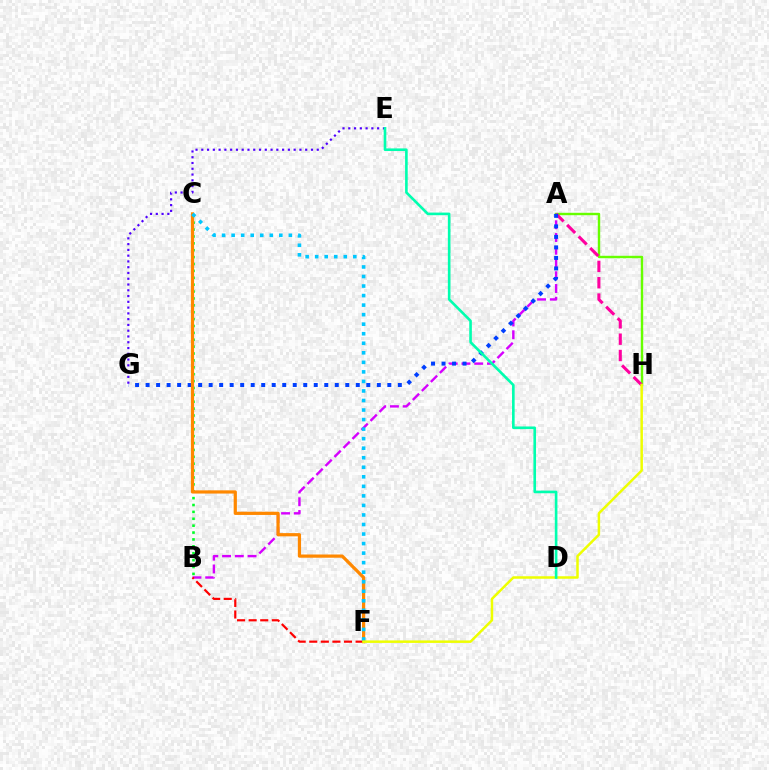{('B', 'C'): [{'color': '#00ff27', 'line_style': 'dotted', 'thickness': 1.87}], ('A', 'H'): [{'color': '#66ff00', 'line_style': 'solid', 'thickness': 1.74}, {'color': '#ff00a0', 'line_style': 'dashed', 'thickness': 2.22}], ('A', 'B'): [{'color': '#d600ff', 'line_style': 'dashed', 'thickness': 1.73}], ('B', 'F'): [{'color': '#ff0000', 'line_style': 'dashed', 'thickness': 1.57}], ('A', 'G'): [{'color': '#003fff', 'line_style': 'dotted', 'thickness': 2.86}], ('E', 'G'): [{'color': '#4f00ff', 'line_style': 'dotted', 'thickness': 1.57}], ('C', 'F'): [{'color': '#ff8800', 'line_style': 'solid', 'thickness': 2.32}, {'color': '#00c7ff', 'line_style': 'dotted', 'thickness': 2.59}], ('F', 'H'): [{'color': '#eeff00', 'line_style': 'solid', 'thickness': 1.8}], ('D', 'E'): [{'color': '#00ffaf', 'line_style': 'solid', 'thickness': 1.89}]}